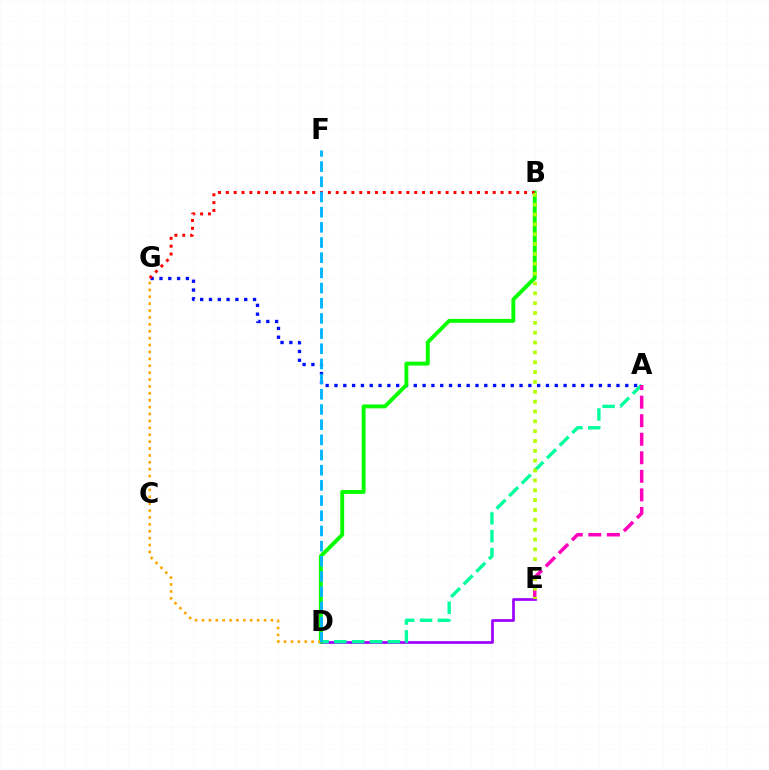{('A', 'G'): [{'color': '#0010ff', 'line_style': 'dotted', 'thickness': 2.39}], ('D', 'E'): [{'color': '#9b00ff', 'line_style': 'solid', 'thickness': 1.95}], ('A', 'D'): [{'color': '#00ff9d', 'line_style': 'dashed', 'thickness': 2.42}], ('B', 'D'): [{'color': '#08ff00', 'line_style': 'solid', 'thickness': 2.8}], ('B', 'G'): [{'color': '#ff0000', 'line_style': 'dotted', 'thickness': 2.13}], ('A', 'E'): [{'color': '#ff00bd', 'line_style': 'dashed', 'thickness': 2.52}], ('D', 'G'): [{'color': '#ffa500', 'line_style': 'dotted', 'thickness': 1.87}], ('B', 'E'): [{'color': '#b3ff00', 'line_style': 'dotted', 'thickness': 2.68}], ('D', 'F'): [{'color': '#00b5ff', 'line_style': 'dashed', 'thickness': 2.06}]}